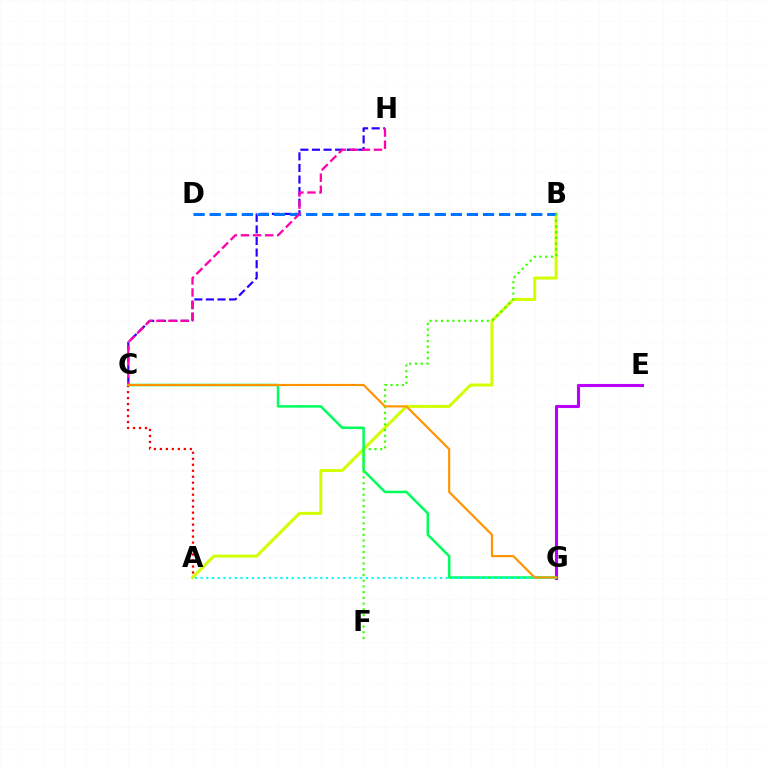{('E', 'G'): [{'color': '#b900ff', 'line_style': 'solid', 'thickness': 2.23}], ('A', 'C'): [{'color': '#ff0000', 'line_style': 'dotted', 'thickness': 1.63}], ('C', 'H'): [{'color': '#2500ff', 'line_style': 'dashed', 'thickness': 1.57}, {'color': '#ff00ac', 'line_style': 'dashed', 'thickness': 1.64}], ('A', 'B'): [{'color': '#d1ff00', 'line_style': 'solid', 'thickness': 2.16}], ('B', 'D'): [{'color': '#0074ff', 'line_style': 'dashed', 'thickness': 2.18}], ('C', 'G'): [{'color': '#00ff5c', 'line_style': 'solid', 'thickness': 1.82}, {'color': '#ff9400', 'line_style': 'solid', 'thickness': 1.55}], ('A', 'G'): [{'color': '#00fff6', 'line_style': 'dotted', 'thickness': 1.55}], ('B', 'F'): [{'color': '#3dff00', 'line_style': 'dotted', 'thickness': 1.56}]}